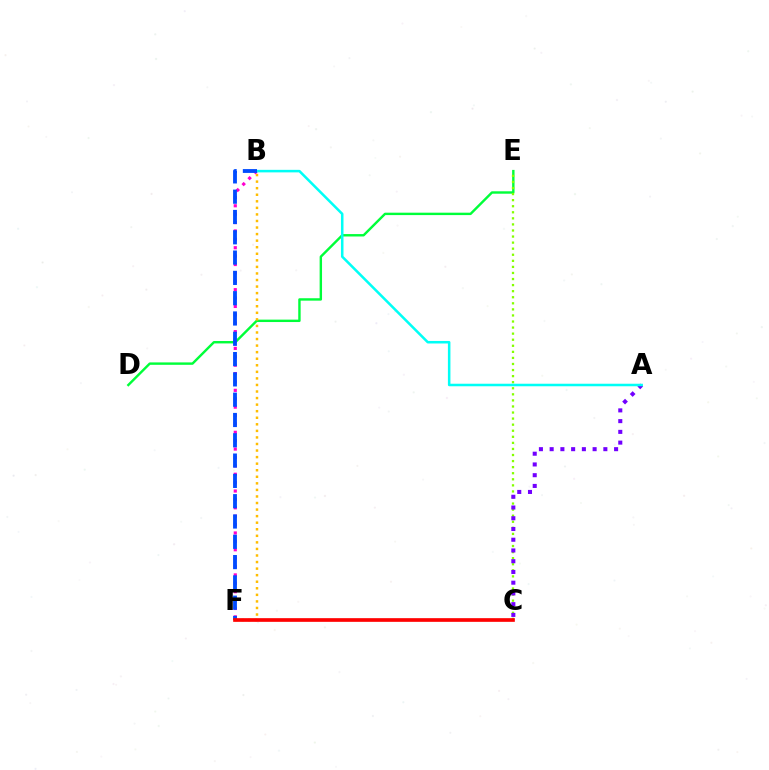{('D', 'E'): [{'color': '#00ff39', 'line_style': 'solid', 'thickness': 1.74}], ('C', 'E'): [{'color': '#84ff00', 'line_style': 'dotted', 'thickness': 1.65}], ('A', 'C'): [{'color': '#7200ff', 'line_style': 'dotted', 'thickness': 2.92}], ('B', 'F'): [{'color': '#ffbd00', 'line_style': 'dotted', 'thickness': 1.78}, {'color': '#ff00cf', 'line_style': 'dotted', 'thickness': 2.28}, {'color': '#004bff', 'line_style': 'dashed', 'thickness': 2.76}], ('A', 'B'): [{'color': '#00fff6', 'line_style': 'solid', 'thickness': 1.82}], ('C', 'F'): [{'color': '#ff0000', 'line_style': 'solid', 'thickness': 2.64}]}